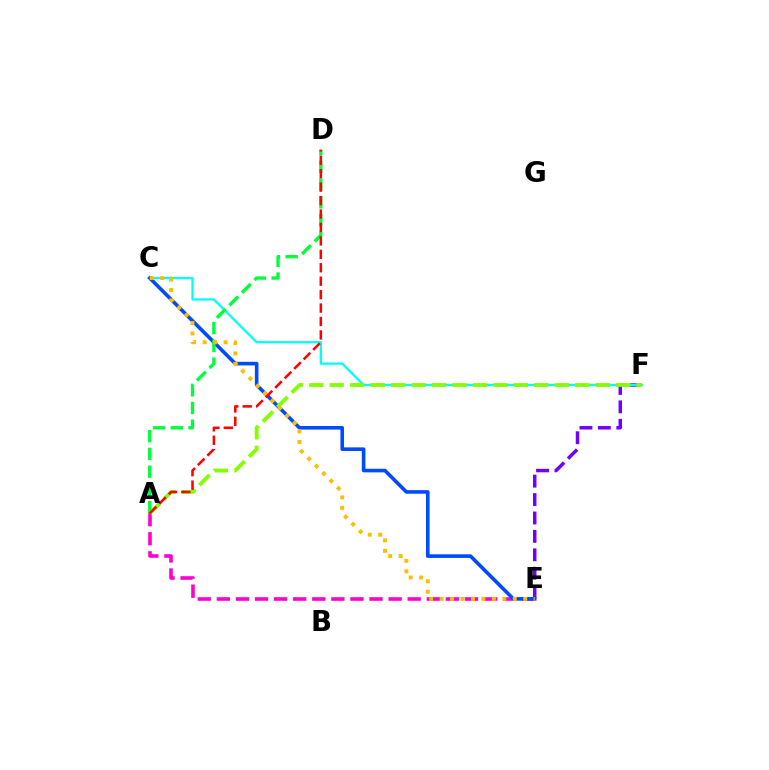{('E', 'F'): [{'color': '#7200ff', 'line_style': 'dashed', 'thickness': 2.5}], ('A', 'E'): [{'color': '#ff00cf', 'line_style': 'dashed', 'thickness': 2.59}], ('C', 'F'): [{'color': '#00fff6', 'line_style': 'solid', 'thickness': 1.63}], ('C', 'E'): [{'color': '#004bff', 'line_style': 'solid', 'thickness': 2.6}, {'color': '#ffbd00', 'line_style': 'dotted', 'thickness': 2.84}], ('A', 'D'): [{'color': '#00ff39', 'line_style': 'dashed', 'thickness': 2.41}, {'color': '#ff0000', 'line_style': 'dashed', 'thickness': 1.83}], ('A', 'F'): [{'color': '#84ff00', 'line_style': 'dashed', 'thickness': 2.78}]}